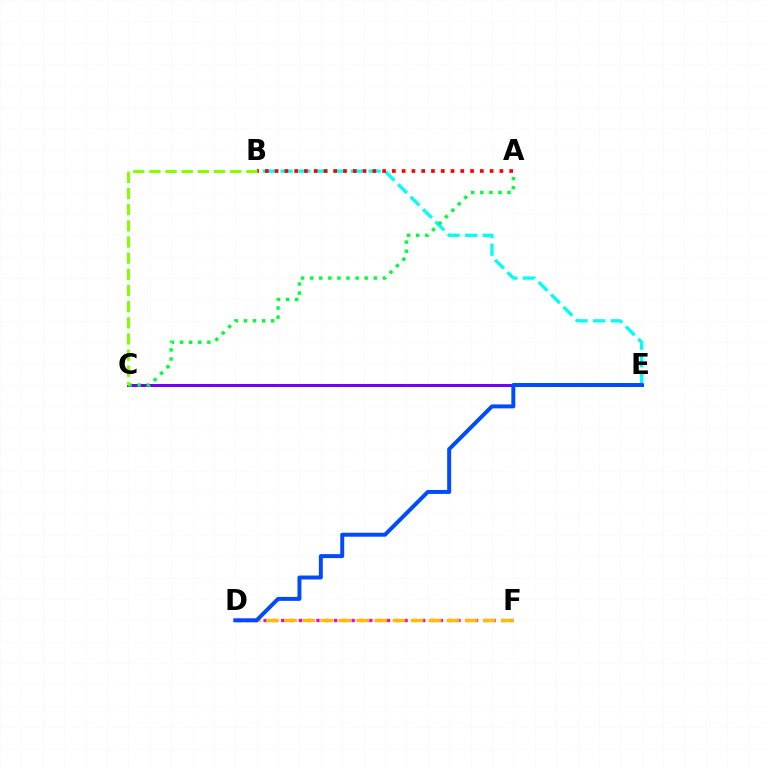{('D', 'F'): [{'color': '#ff00cf', 'line_style': 'dotted', 'thickness': 2.39}, {'color': '#ffbd00', 'line_style': 'dashed', 'thickness': 2.45}], ('B', 'E'): [{'color': '#00fff6', 'line_style': 'dashed', 'thickness': 2.39}], ('C', 'E'): [{'color': '#7200ff', 'line_style': 'solid', 'thickness': 2.15}], ('A', 'C'): [{'color': '#00ff39', 'line_style': 'dotted', 'thickness': 2.47}], ('A', 'B'): [{'color': '#ff0000', 'line_style': 'dotted', 'thickness': 2.66}], ('D', 'E'): [{'color': '#004bff', 'line_style': 'solid', 'thickness': 2.85}], ('B', 'C'): [{'color': '#84ff00', 'line_style': 'dashed', 'thickness': 2.19}]}